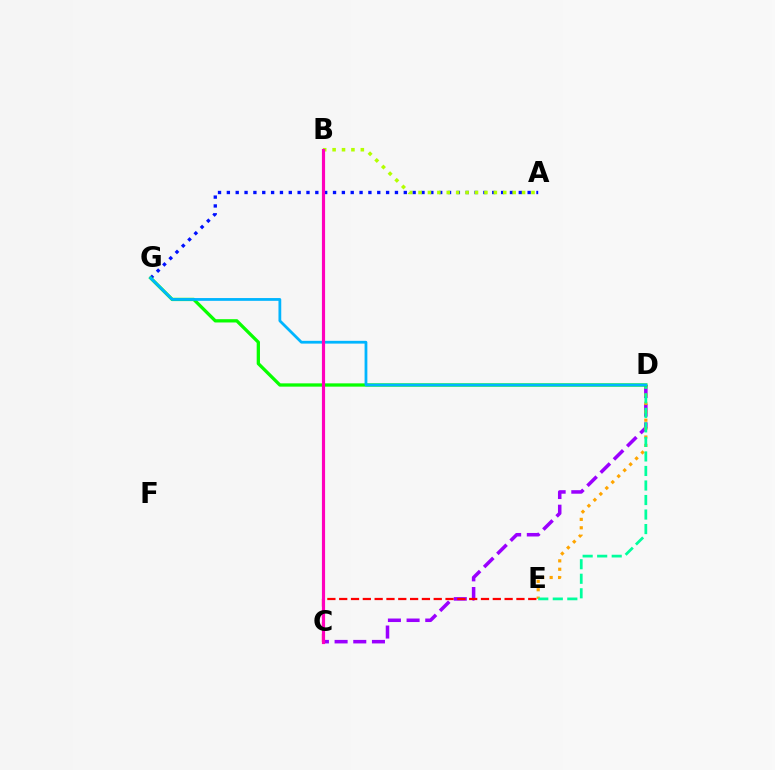{('A', 'G'): [{'color': '#0010ff', 'line_style': 'dotted', 'thickness': 2.4}], ('C', 'D'): [{'color': '#9b00ff', 'line_style': 'dashed', 'thickness': 2.54}], ('D', 'E'): [{'color': '#ffa500', 'line_style': 'dotted', 'thickness': 2.28}, {'color': '#00ff9d', 'line_style': 'dashed', 'thickness': 1.97}], ('C', 'E'): [{'color': '#ff0000', 'line_style': 'dashed', 'thickness': 1.61}], ('A', 'B'): [{'color': '#b3ff00', 'line_style': 'dotted', 'thickness': 2.56}], ('D', 'G'): [{'color': '#08ff00', 'line_style': 'solid', 'thickness': 2.37}, {'color': '#00b5ff', 'line_style': 'solid', 'thickness': 2.0}], ('B', 'C'): [{'color': '#ff00bd', 'line_style': 'solid', 'thickness': 2.27}]}